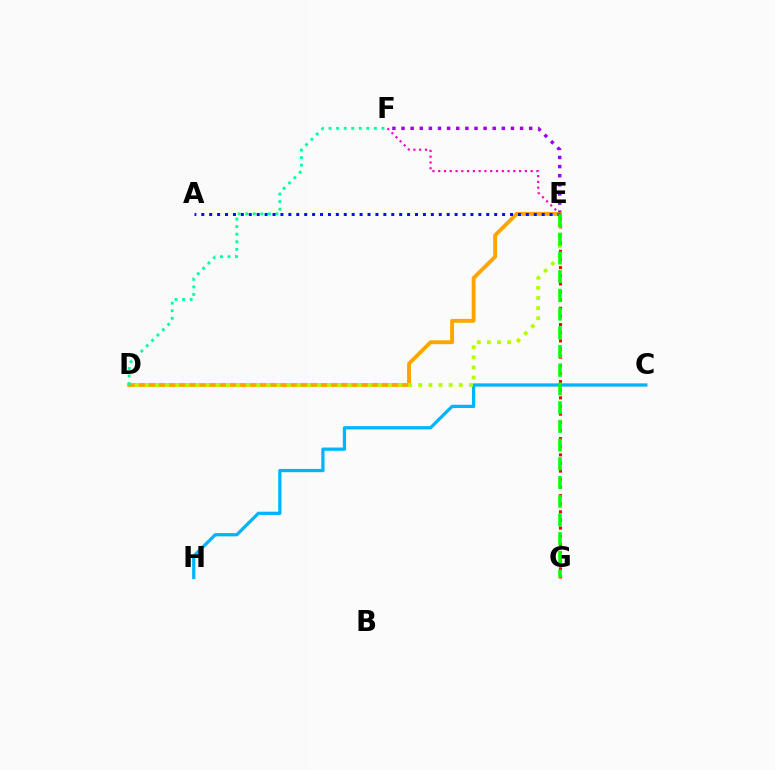{('E', 'F'): [{'color': '#9b00ff', 'line_style': 'dotted', 'thickness': 2.48}, {'color': '#ff00bd', 'line_style': 'dotted', 'thickness': 1.57}], ('E', 'G'): [{'color': '#ff0000', 'line_style': 'dotted', 'thickness': 2.21}, {'color': '#08ff00', 'line_style': 'dashed', 'thickness': 2.54}], ('D', 'E'): [{'color': '#ffa500', 'line_style': 'solid', 'thickness': 2.8}, {'color': '#b3ff00', 'line_style': 'dotted', 'thickness': 2.75}], ('C', 'H'): [{'color': '#00b5ff', 'line_style': 'solid', 'thickness': 2.34}], ('D', 'F'): [{'color': '#00ff9d', 'line_style': 'dotted', 'thickness': 2.05}], ('A', 'E'): [{'color': '#0010ff', 'line_style': 'dotted', 'thickness': 2.15}]}